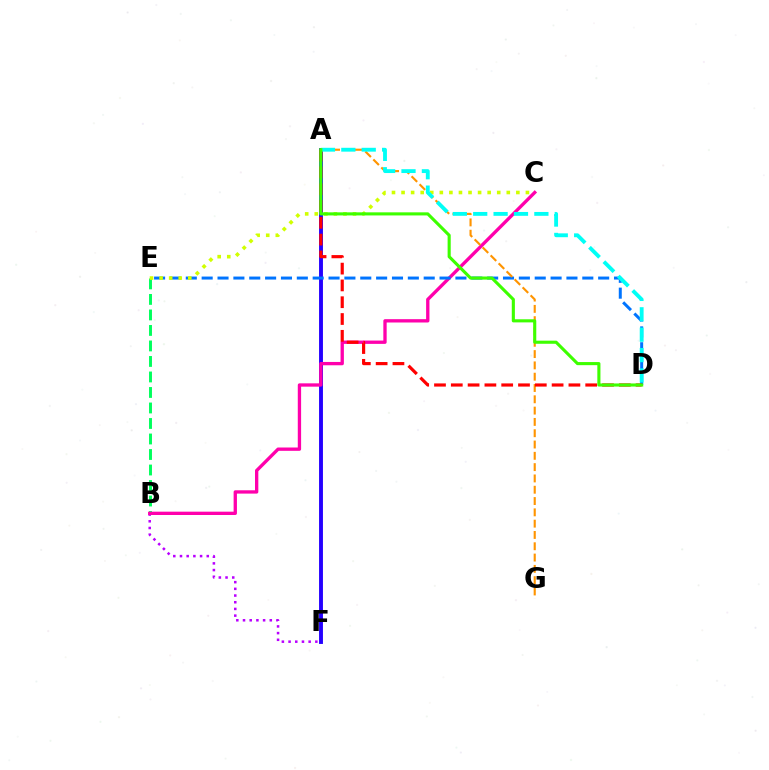{('A', 'F'): [{'color': '#2500ff', 'line_style': 'solid', 'thickness': 2.8}], ('B', 'E'): [{'color': '#00ff5c', 'line_style': 'dashed', 'thickness': 2.11}], ('B', 'F'): [{'color': '#b900ff', 'line_style': 'dotted', 'thickness': 1.82}], ('B', 'C'): [{'color': '#ff00ac', 'line_style': 'solid', 'thickness': 2.39}], ('D', 'E'): [{'color': '#0074ff', 'line_style': 'dashed', 'thickness': 2.15}], ('C', 'E'): [{'color': '#d1ff00', 'line_style': 'dotted', 'thickness': 2.6}], ('A', 'G'): [{'color': '#ff9400', 'line_style': 'dashed', 'thickness': 1.54}], ('A', 'D'): [{'color': '#ff0000', 'line_style': 'dashed', 'thickness': 2.28}, {'color': '#00fff6', 'line_style': 'dashed', 'thickness': 2.77}, {'color': '#3dff00', 'line_style': 'solid', 'thickness': 2.24}]}